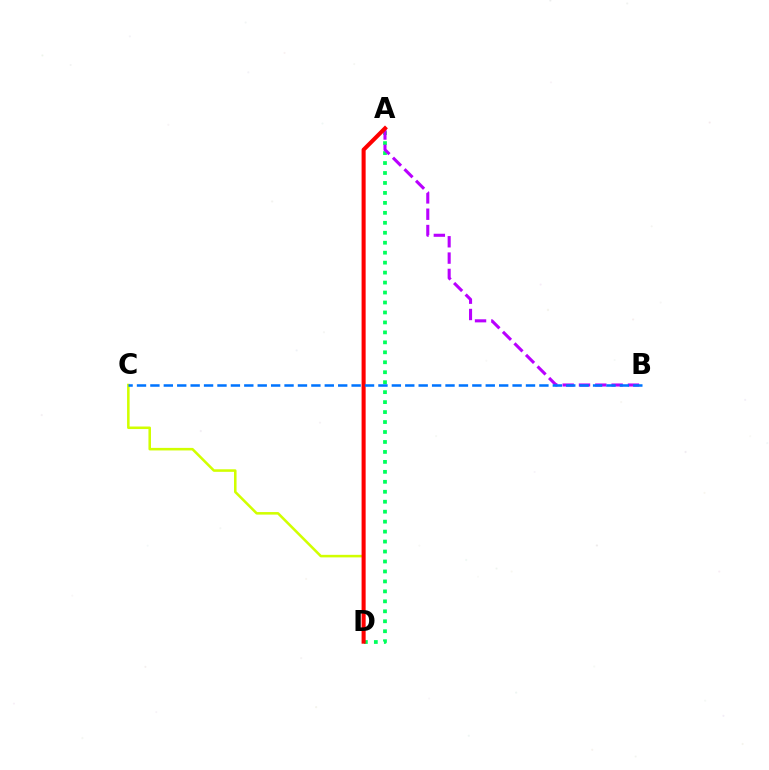{('A', 'D'): [{'color': '#00ff5c', 'line_style': 'dotted', 'thickness': 2.71}, {'color': '#ff0000', 'line_style': 'solid', 'thickness': 2.92}], ('C', 'D'): [{'color': '#d1ff00', 'line_style': 'solid', 'thickness': 1.84}], ('A', 'B'): [{'color': '#b900ff', 'line_style': 'dashed', 'thickness': 2.22}], ('B', 'C'): [{'color': '#0074ff', 'line_style': 'dashed', 'thickness': 1.82}]}